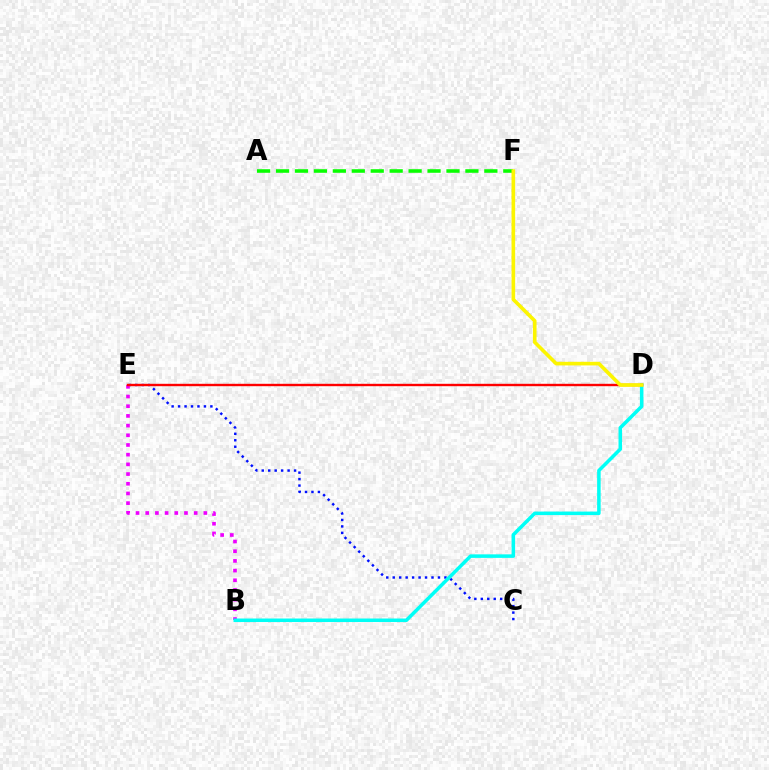{('C', 'E'): [{'color': '#0010ff', 'line_style': 'dotted', 'thickness': 1.76}], ('B', 'E'): [{'color': '#ee00ff', 'line_style': 'dotted', 'thickness': 2.63}], ('A', 'F'): [{'color': '#08ff00', 'line_style': 'dashed', 'thickness': 2.57}], ('B', 'D'): [{'color': '#00fff6', 'line_style': 'solid', 'thickness': 2.54}], ('D', 'E'): [{'color': '#ff0000', 'line_style': 'solid', 'thickness': 1.72}], ('D', 'F'): [{'color': '#fcf500', 'line_style': 'solid', 'thickness': 2.61}]}